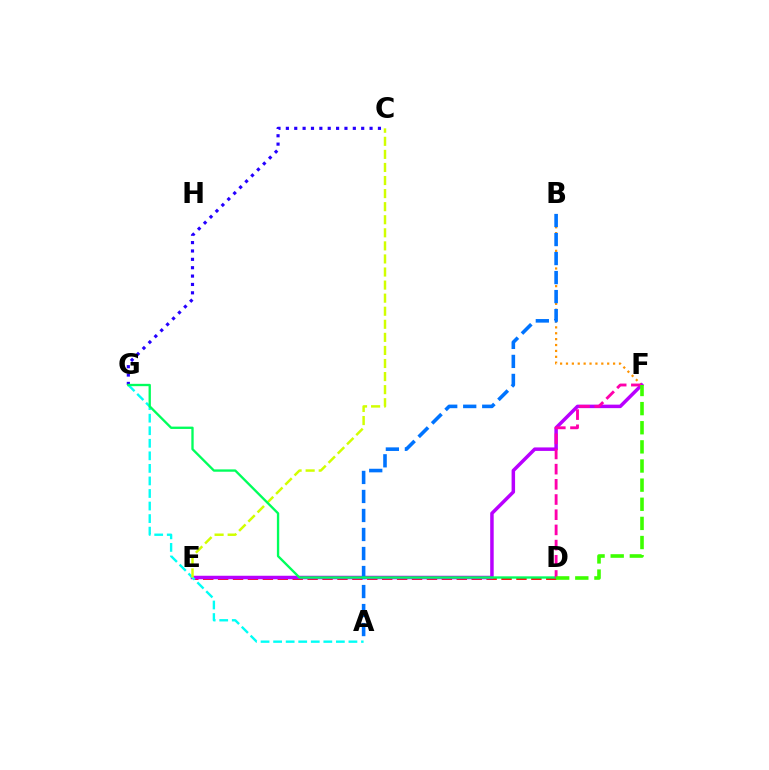{('D', 'E'): [{'color': '#ff0000', 'line_style': 'dashed', 'thickness': 2.03}], ('B', 'F'): [{'color': '#ff9400', 'line_style': 'dotted', 'thickness': 1.6}], ('E', 'F'): [{'color': '#b900ff', 'line_style': 'solid', 'thickness': 2.52}], ('A', 'G'): [{'color': '#00fff6', 'line_style': 'dashed', 'thickness': 1.71}], ('C', 'G'): [{'color': '#2500ff', 'line_style': 'dotted', 'thickness': 2.27}], ('C', 'E'): [{'color': '#d1ff00', 'line_style': 'dashed', 'thickness': 1.78}], ('A', 'B'): [{'color': '#0074ff', 'line_style': 'dashed', 'thickness': 2.58}], ('D', 'G'): [{'color': '#00ff5c', 'line_style': 'solid', 'thickness': 1.68}], ('D', 'F'): [{'color': '#ff00ac', 'line_style': 'dashed', 'thickness': 2.06}, {'color': '#3dff00', 'line_style': 'dashed', 'thickness': 2.6}]}